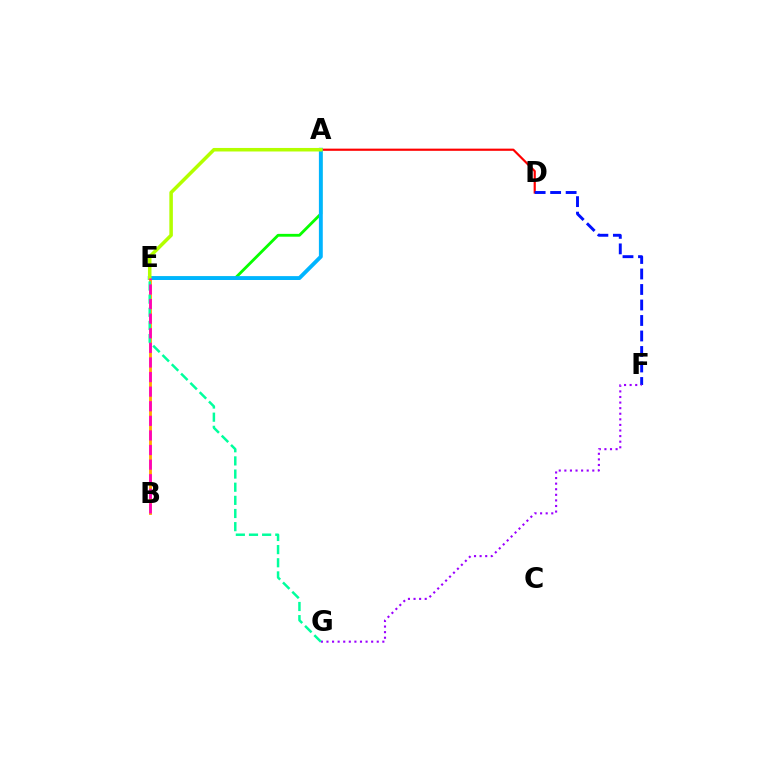{('B', 'E'): [{'color': '#ffa500', 'line_style': 'solid', 'thickness': 2.03}, {'color': '#ff00bd', 'line_style': 'dashed', 'thickness': 1.98}], ('A', 'D'): [{'color': '#ff0000', 'line_style': 'solid', 'thickness': 1.57}], ('D', 'F'): [{'color': '#0010ff', 'line_style': 'dashed', 'thickness': 2.11}], ('A', 'E'): [{'color': '#08ff00', 'line_style': 'solid', 'thickness': 2.04}, {'color': '#00b5ff', 'line_style': 'solid', 'thickness': 2.79}, {'color': '#b3ff00', 'line_style': 'solid', 'thickness': 2.54}], ('F', 'G'): [{'color': '#9b00ff', 'line_style': 'dotted', 'thickness': 1.52}], ('E', 'G'): [{'color': '#00ff9d', 'line_style': 'dashed', 'thickness': 1.79}]}